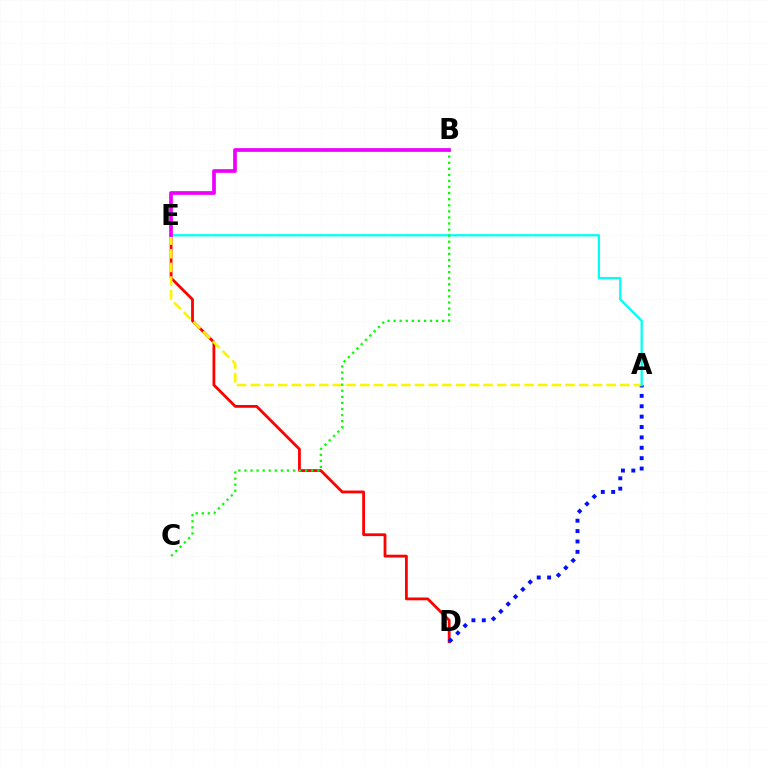{('D', 'E'): [{'color': '#ff0000', 'line_style': 'solid', 'thickness': 2.01}], ('A', 'D'): [{'color': '#0010ff', 'line_style': 'dotted', 'thickness': 2.82}], ('A', 'E'): [{'color': '#fcf500', 'line_style': 'dashed', 'thickness': 1.86}, {'color': '#00fff6', 'line_style': 'solid', 'thickness': 1.64}], ('B', 'C'): [{'color': '#08ff00', 'line_style': 'dotted', 'thickness': 1.65}], ('B', 'E'): [{'color': '#ee00ff', 'line_style': 'solid', 'thickness': 2.67}]}